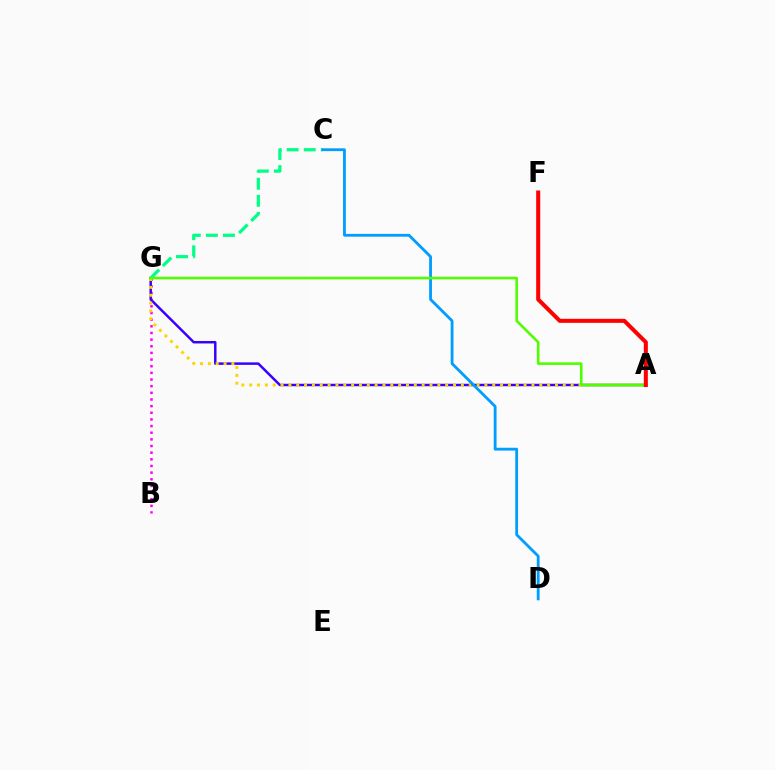{('B', 'G'): [{'color': '#ff00ed', 'line_style': 'dotted', 'thickness': 1.81}], ('A', 'G'): [{'color': '#3700ff', 'line_style': 'solid', 'thickness': 1.78}, {'color': '#ffd500', 'line_style': 'dotted', 'thickness': 2.13}, {'color': '#4fff00', 'line_style': 'solid', 'thickness': 1.87}], ('C', 'G'): [{'color': '#00ff86', 'line_style': 'dashed', 'thickness': 2.32}], ('C', 'D'): [{'color': '#009eff', 'line_style': 'solid', 'thickness': 2.03}], ('A', 'F'): [{'color': '#ff0000', 'line_style': 'solid', 'thickness': 2.9}]}